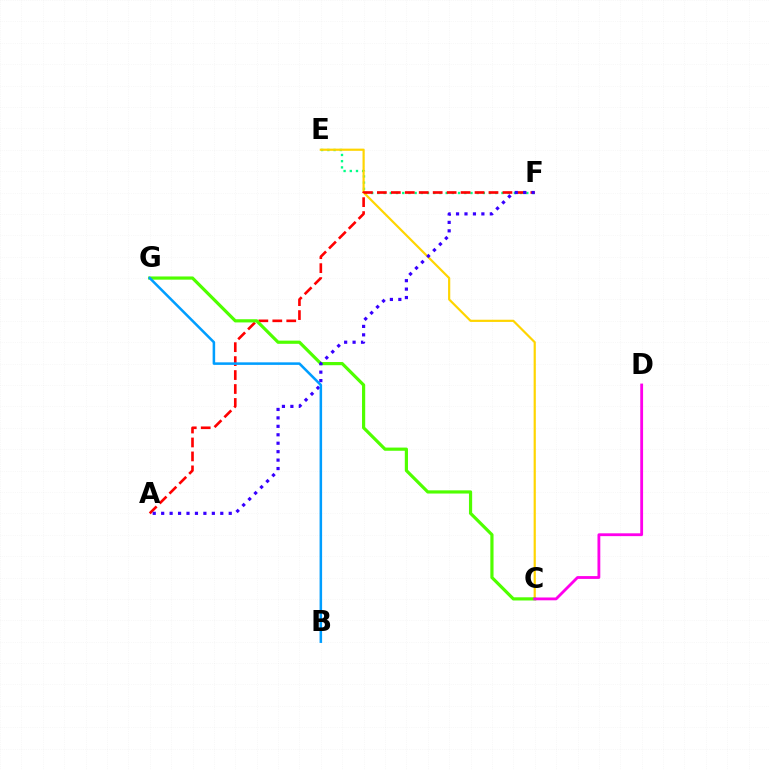{('E', 'F'): [{'color': '#00ff86', 'line_style': 'dotted', 'thickness': 1.69}], ('C', 'E'): [{'color': '#ffd500', 'line_style': 'solid', 'thickness': 1.58}], ('A', 'F'): [{'color': '#ff0000', 'line_style': 'dashed', 'thickness': 1.9}, {'color': '#3700ff', 'line_style': 'dotted', 'thickness': 2.29}], ('C', 'G'): [{'color': '#4fff00', 'line_style': 'solid', 'thickness': 2.29}], ('C', 'D'): [{'color': '#ff00ed', 'line_style': 'solid', 'thickness': 2.03}], ('B', 'G'): [{'color': '#009eff', 'line_style': 'solid', 'thickness': 1.83}]}